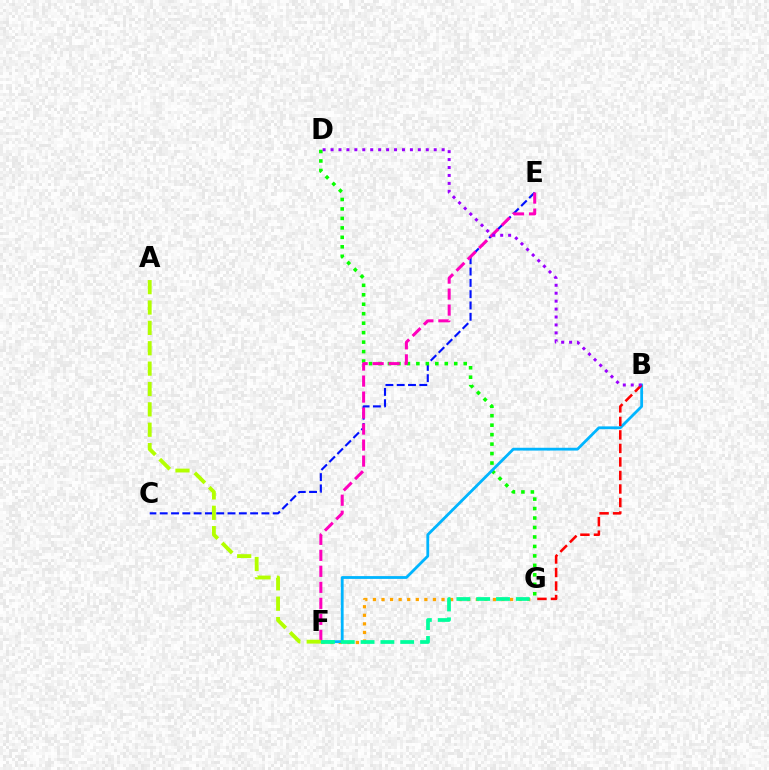{('F', 'G'): [{'color': '#ffa500', 'line_style': 'dotted', 'thickness': 2.33}, {'color': '#00ff9d', 'line_style': 'dashed', 'thickness': 2.69}], ('C', 'E'): [{'color': '#0010ff', 'line_style': 'dashed', 'thickness': 1.54}], ('D', 'G'): [{'color': '#08ff00', 'line_style': 'dotted', 'thickness': 2.57}], ('B', 'F'): [{'color': '#00b5ff', 'line_style': 'solid', 'thickness': 2.02}], ('E', 'F'): [{'color': '#ff00bd', 'line_style': 'dashed', 'thickness': 2.17}], ('A', 'F'): [{'color': '#b3ff00', 'line_style': 'dashed', 'thickness': 2.77}], ('B', 'G'): [{'color': '#ff0000', 'line_style': 'dashed', 'thickness': 1.84}], ('B', 'D'): [{'color': '#9b00ff', 'line_style': 'dotted', 'thickness': 2.16}]}